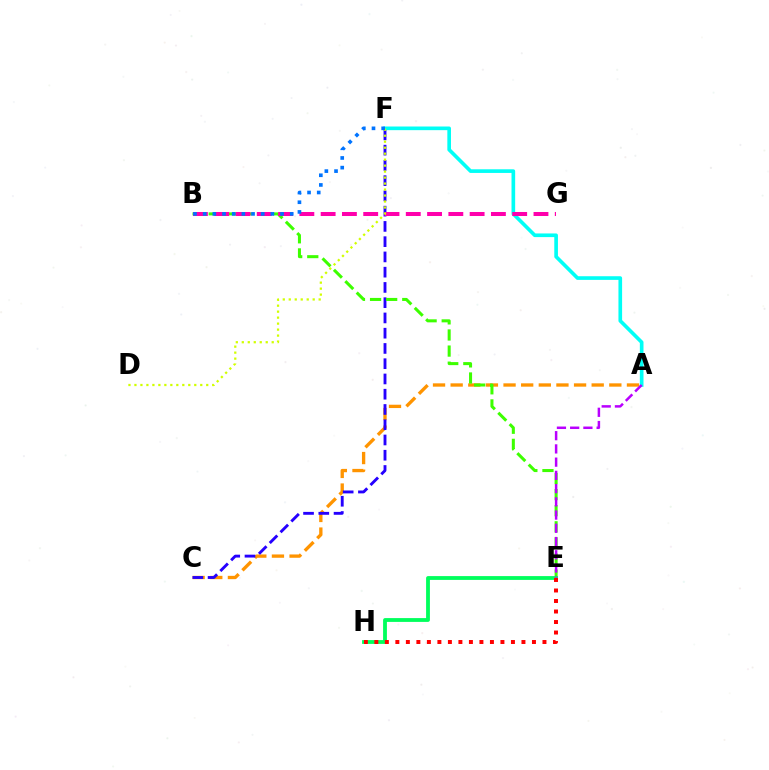{('A', 'C'): [{'color': '#ff9400', 'line_style': 'dashed', 'thickness': 2.4}], ('C', 'F'): [{'color': '#2500ff', 'line_style': 'dashed', 'thickness': 2.07}], ('B', 'E'): [{'color': '#3dff00', 'line_style': 'dashed', 'thickness': 2.19}], ('A', 'F'): [{'color': '#00fff6', 'line_style': 'solid', 'thickness': 2.63}], ('E', 'H'): [{'color': '#00ff5c', 'line_style': 'solid', 'thickness': 2.75}, {'color': '#ff0000', 'line_style': 'dotted', 'thickness': 2.85}], ('B', 'G'): [{'color': '#ff00ac', 'line_style': 'dashed', 'thickness': 2.89}], ('D', 'F'): [{'color': '#d1ff00', 'line_style': 'dotted', 'thickness': 1.63}], ('A', 'E'): [{'color': '#b900ff', 'line_style': 'dashed', 'thickness': 1.8}], ('B', 'F'): [{'color': '#0074ff', 'line_style': 'dotted', 'thickness': 2.63}]}